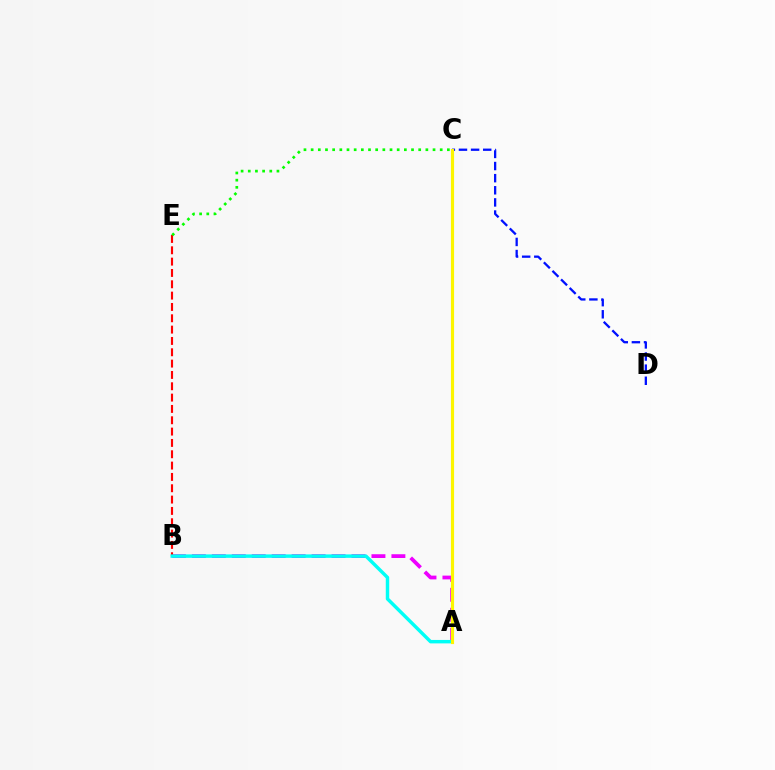{('A', 'B'): [{'color': '#ee00ff', 'line_style': 'dashed', 'thickness': 2.71}, {'color': '#00fff6', 'line_style': 'solid', 'thickness': 2.48}], ('C', 'D'): [{'color': '#0010ff', 'line_style': 'dashed', 'thickness': 1.65}], ('B', 'E'): [{'color': '#ff0000', 'line_style': 'dashed', 'thickness': 1.54}], ('C', 'E'): [{'color': '#08ff00', 'line_style': 'dotted', 'thickness': 1.95}], ('A', 'C'): [{'color': '#fcf500', 'line_style': 'solid', 'thickness': 2.27}]}